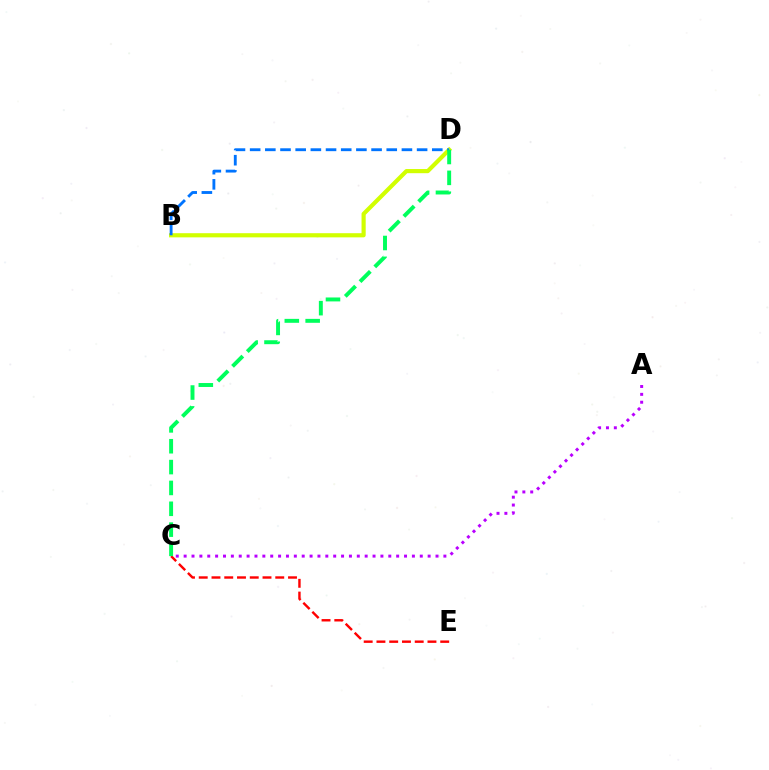{('B', 'D'): [{'color': '#d1ff00', 'line_style': 'solid', 'thickness': 3.0}, {'color': '#0074ff', 'line_style': 'dashed', 'thickness': 2.06}], ('C', 'E'): [{'color': '#ff0000', 'line_style': 'dashed', 'thickness': 1.73}], ('A', 'C'): [{'color': '#b900ff', 'line_style': 'dotted', 'thickness': 2.14}], ('C', 'D'): [{'color': '#00ff5c', 'line_style': 'dashed', 'thickness': 2.83}]}